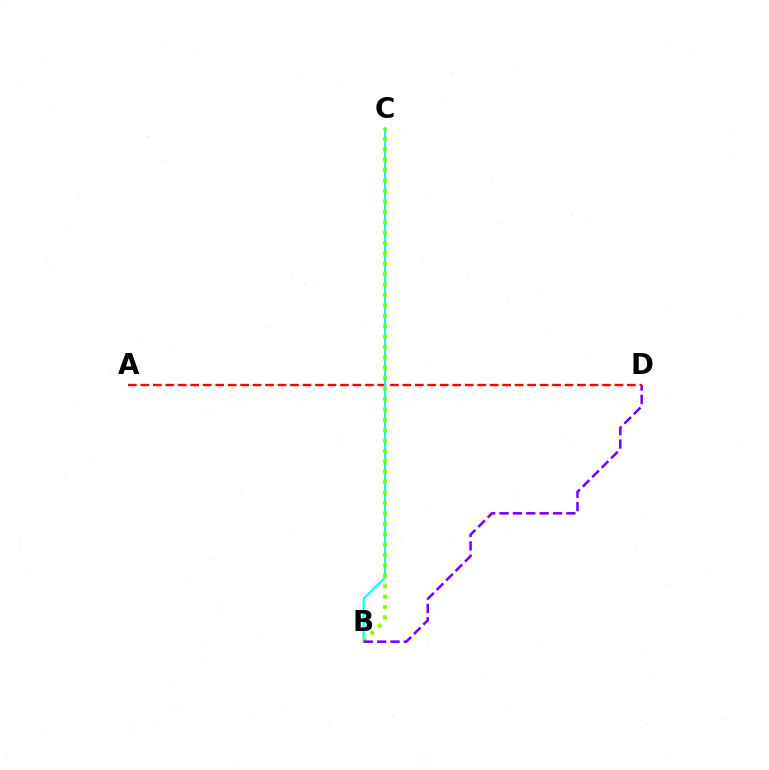{('A', 'D'): [{'color': '#ff0000', 'line_style': 'dashed', 'thickness': 1.69}], ('B', 'C'): [{'color': '#00fff6', 'line_style': 'solid', 'thickness': 1.51}, {'color': '#84ff00', 'line_style': 'dotted', 'thickness': 2.83}], ('B', 'D'): [{'color': '#7200ff', 'line_style': 'dashed', 'thickness': 1.82}]}